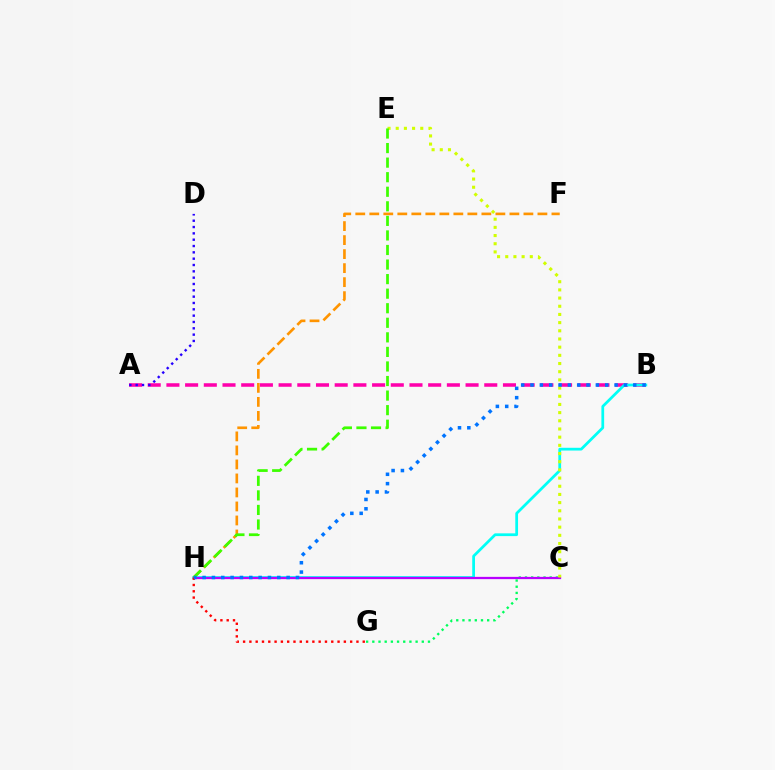{('C', 'G'): [{'color': '#00ff5c', 'line_style': 'dotted', 'thickness': 1.68}], ('A', 'B'): [{'color': '#ff00ac', 'line_style': 'dashed', 'thickness': 2.54}], ('F', 'H'): [{'color': '#ff9400', 'line_style': 'dashed', 'thickness': 1.9}], ('B', 'H'): [{'color': '#00fff6', 'line_style': 'solid', 'thickness': 1.98}, {'color': '#0074ff', 'line_style': 'dotted', 'thickness': 2.54}], ('C', 'H'): [{'color': '#b900ff', 'line_style': 'solid', 'thickness': 1.63}], ('A', 'D'): [{'color': '#2500ff', 'line_style': 'dotted', 'thickness': 1.72}], ('C', 'E'): [{'color': '#d1ff00', 'line_style': 'dotted', 'thickness': 2.22}], ('E', 'H'): [{'color': '#3dff00', 'line_style': 'dashed', 'thickness': 1.98}], ('G', 'H'): [{'color': '#ff0000', 'line_style': 'dotted', 'thickness': 1.71}]}